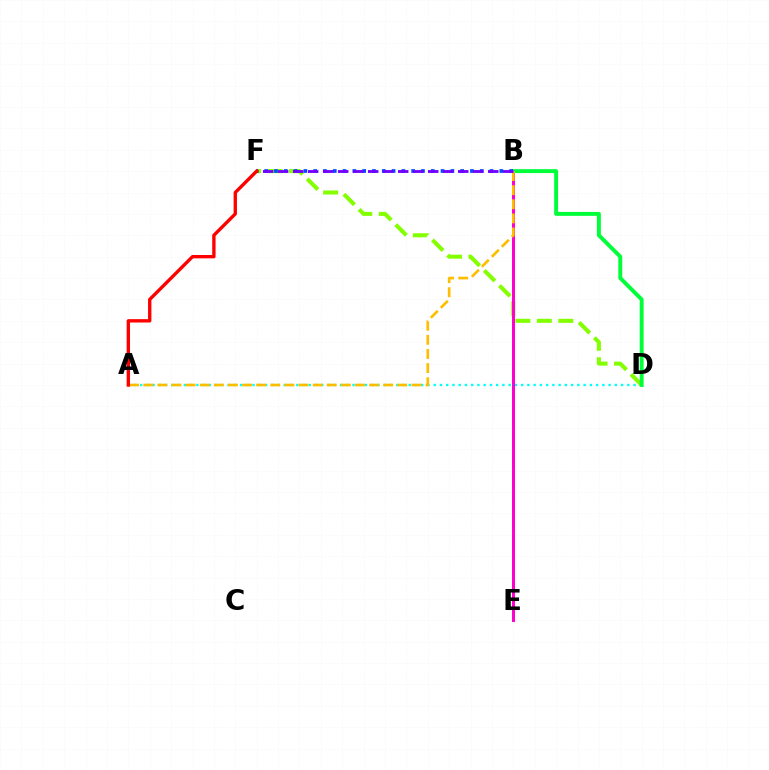{('A', 'D'): [{'color': '#00fff6', 'line_style': 'dotted', 'thickness': 1.7}], ('D', 'F'): [{'color': '#84ff00', 'line_style': 'dashed', 'thickness': 2.92}], ('B', 'E'): [{'color': '#ff00cf', 'line_style': 'solid', 'thickness': 2.15}], ('B', 'D'): [{'color': '#00ff39', 'line_style': 'solid', 'thickness': 2.82}], ('A', 'B'): [{'color': '#ffbd00', 'line_style': 'dashed', 'thickness': 1.92}], ('B', 'F'): [{'color': '#004bff', 'line_style': 'dotted', 'thickness': 2.66}, {'color': '#7200ff', 'line_style': 'dashed', 'thickness': 2.04}], ('A', 'F'): [{'color': '#ff0000', 'line_style': 'solid', 'thickness': 2.42}]}